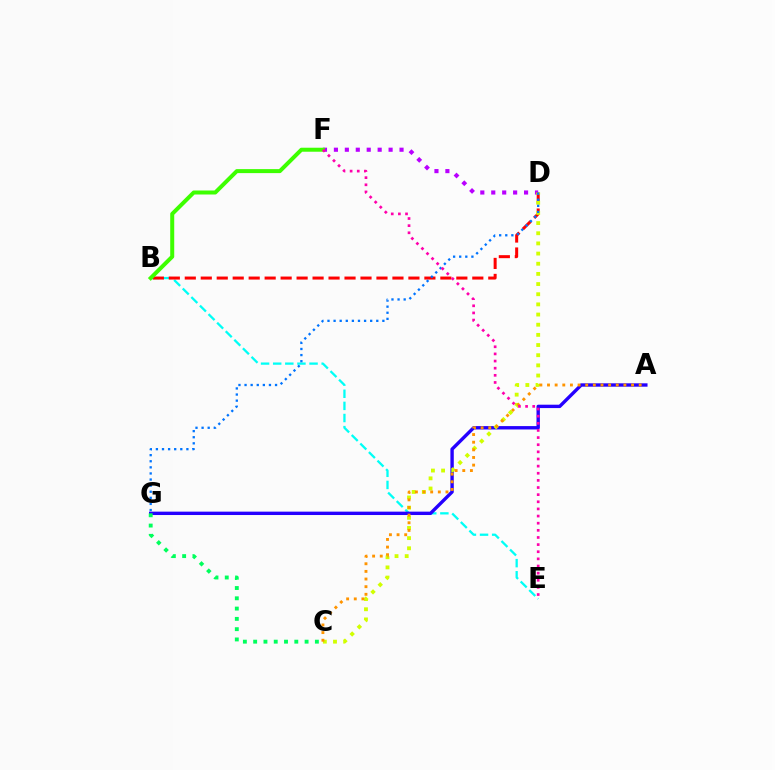{('B', 'E'): [{'color': '#00fff6', 'line_style': 'dashed', 'thickness': 1.65}], ('D', 'F'): [{'color': '#b900ff', 'line_style': 'dotted', 'thickness': 2.97}], ('B', 'D'): [{'color': '#ff0000', 'line_style': 'dashed', 'thickness': 2.17}], ('A', 'G'): [{'color': '#2500ff', 'line_style': 'solid', 'thickness': 2.43}], ('C', 'D'): [{'color': '#d1ff00', 'line_style': 'dotted', 'thickness': 2.76}], ('B', 'F'): [{'color': '#3dff00', 'line_style': 'solid', 'thickness': 2.88}], ('C', 'G'): [{'color': '#00ff5c', 'line_style': 'dotted', 'thickness': 2.79}], ('A', 'C'): [{'color': '#ff9400', 'line_style': 'dotted', 'thickness': 2.08}], ('D', 'G'): [{'color': '#0074ff', 'line_style': 'dotted', 'thickness': 1.66}], ('E', 'F'): [{'color': '#ff00ac', 'line_style': 'dotted', 'thickness': 1.94}]}